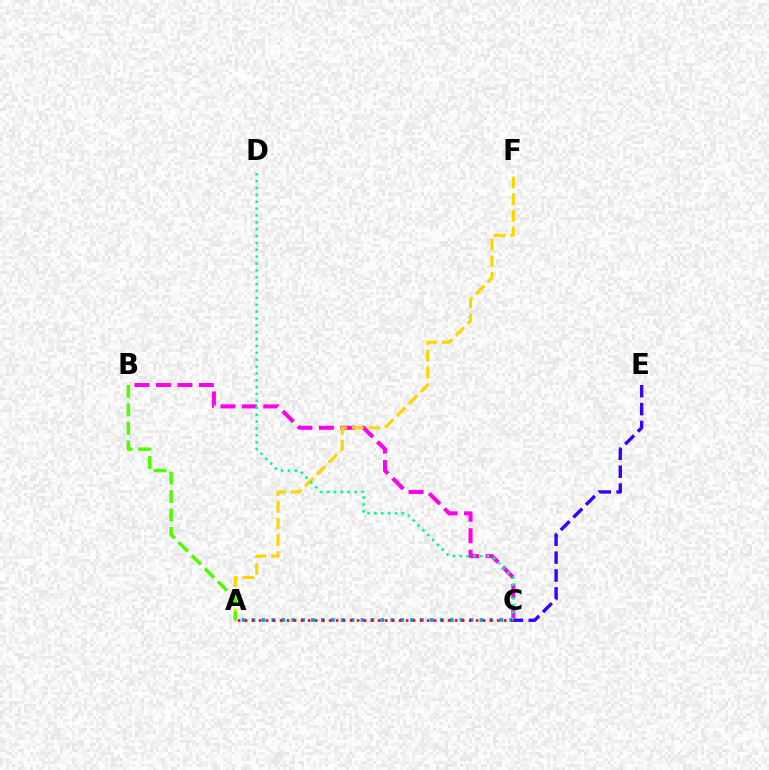{('B', 'C'): [{'color': '#ff00ed', 'line_style': 'dashed', 'thickness': 2.92}], ('A', 'F'): [{'color': '#ffd500', 'line_style': 'dashed', 'thickness': 2.27}], ('A', 'C'): [{'color': '#009eff', 'line_style': 'dotted', 'thickness': 2.69}, {'color': '#ff0000', 'line_style': 'dotted', 'thickness': 1.9}], ('A', 'B'): [{'color': '#4fff00', 'line_style': 'dashed', 'thickness': 2.51}], ('C', 'D'): [{'color': '#00ff86', 'line_style': 'dotted', 'thickness': 1.87}], ('C', 'E'): [{'color': '#3700ff', 'line_style': 'dashed', 'thickness': 2.43}]}